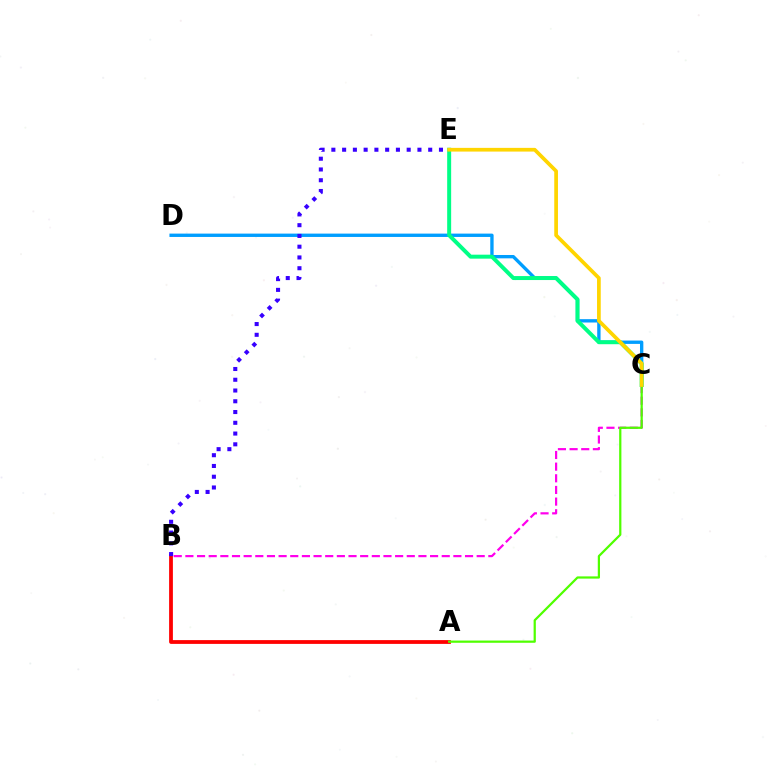{('C', 'D'): [{'color': '#009eff', 'line_style': 'solid', 'thickness': 2.41}], ('C', 'E'): [{'color': '#00ff86', 'line_style': 'solid', 'thickness': 2.86}, {'color': '#ffd500', 'line_style': 'solid', 'thickness': 2.67}], ('A', 'B'): [{'color': '#ff0000', 'line_style': 'solid', 'thickness': 2.72}], ('B', 'C'): [{'color': '#ff00ed', 'line_style': 'dashed', 'thickness': 1.58}], ('A', 'C'): [{'color': '#4fff00', 'line_style': 'solid', 'thickness': 1.61}], ('B', 'E'): [{'color': '#3700ff', 'line_style': 'dotted', 'thickness': 2.92}]}